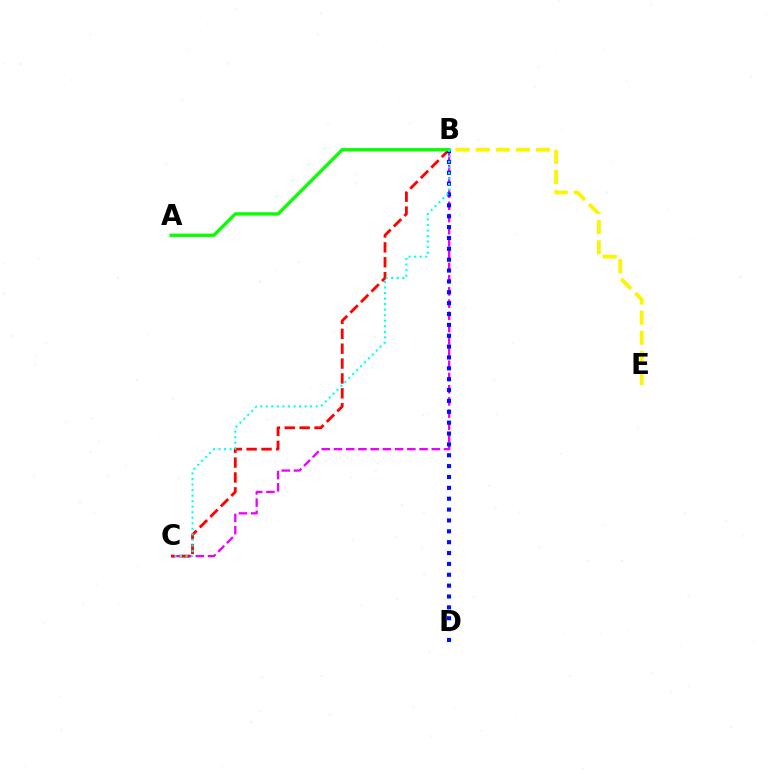{('B', 'C'): [{'color': '#ee00ff', 'line_style': 'dashed', 'thickness': 1.66}, {'color': '#ff0000', 'line_style': 'dashed', 'thickness': 2.02}, {'color': '#00fff6', 'line_style': 'dotted', 'thickness': 1.51}], ('B', 'D'): [{'color': '#0010ff', 'line_style': 'dotted', 'thickness': 2.95}], ('B', 'E'): [{'color': '#fcf500', 'line_style': 'dashed', 'thickness': 2.73}], ('A', 'B'): [{'color': '#08ff00', 'line_style': 'solid', 'thickness': 2.37}]}